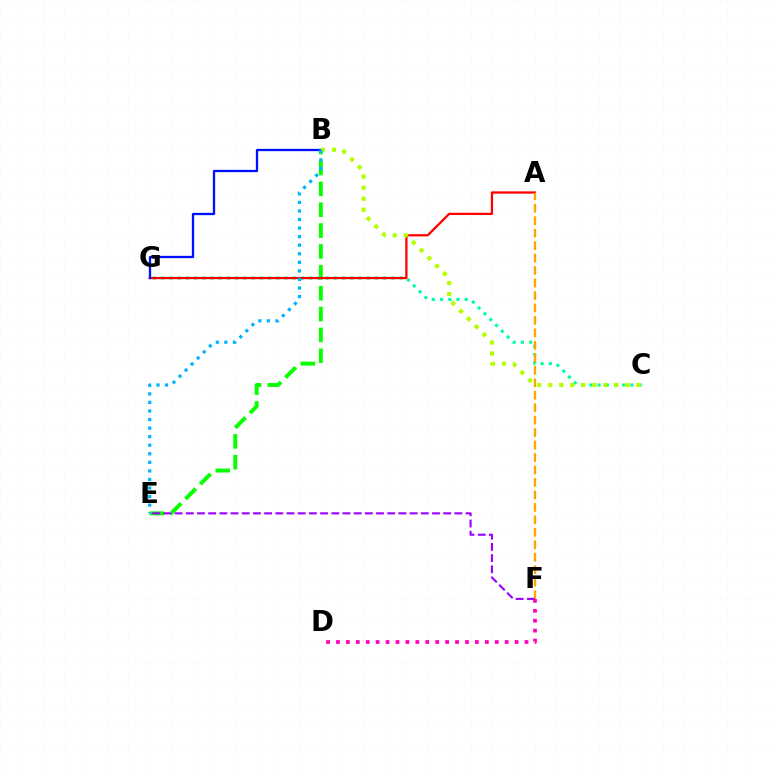{('B', 'E'): [{'color': '#08ff00', 'line_style': 'dashed', 'thickness': 2.83}, {'color': '#00b5ff', 'line_style': 'dotted', 'thickness': 2.33}], ('C', 'G'): [{'color': '#00ff9d', 'line_style': 'dotted', 'thickness': 2.23}], ('A', 'G'): [{'color': '#ff0000', 'line_style': 'solid', 'thickness': 1.62}], ('A', 'F'): [{'color': '#ffa500', 'line_style': 'dashed', 'thickness': 1.69}], ('B', 'G'): [{'color': '#0010ff', 'line_style': 'solid', 'thickness': 1.66}], ('B', 'C'): [{'color': '#b3ff00', 'line_style': 'dotted', 'thickness': 3.0}], ('D', 'F'): [{'color': '#ff00bd', 'line_style': 'dotted', 'thickness': 2.7}], ('E', 'F'): [{'color': '#9b00ff', 'line_style': 'dashed', 'thickness': 1.52}]}